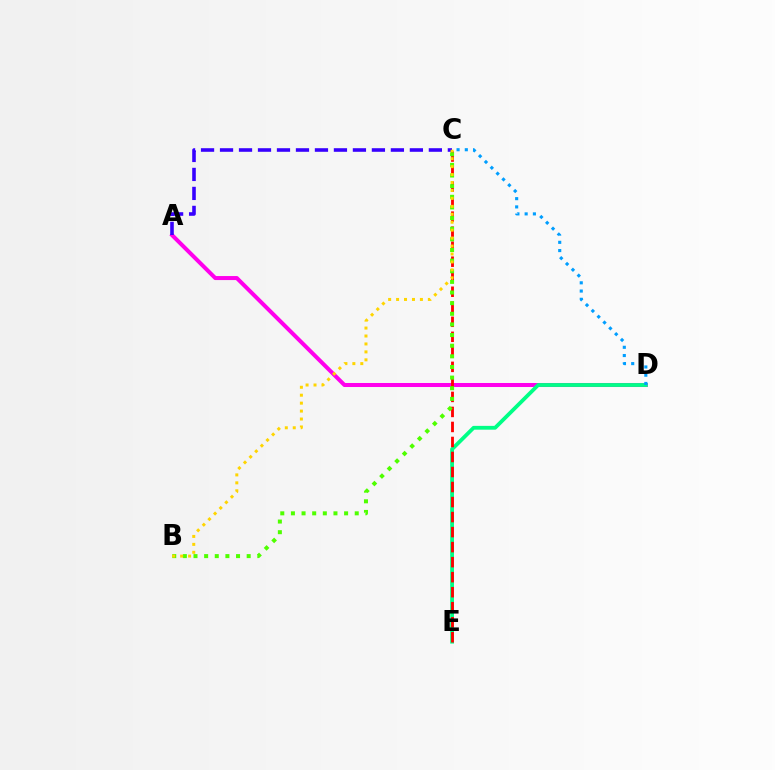{('A', 'D'): [{'color': '#ff00ed', 'line_style': 'solid', 'thickness': 2.89}], ('D', 'E'): [{'color': '#00ff86', 'line_style': 'solid', 'thickness': 2.74}], ('C', 'D'): [{'color': '#009eff', 'line_style': 'dotted', 'thickness': 2.24}], ('C', 'E'): [{'color': '#ff0000', 'line_style': 'dashed', 'thickness': 2.04}], ('A', 'C'): [{'color': '#3700ff', 'line_style': 'dashed', 'thickness': 2.58}], ('B', 'C'): [{'color': '#4fff00', 'line_style': 'dotted', 'thickness': 2.89}, {'color': '#ffd500', 'line_style': 'dotted', 'thickness': 2.16}]}